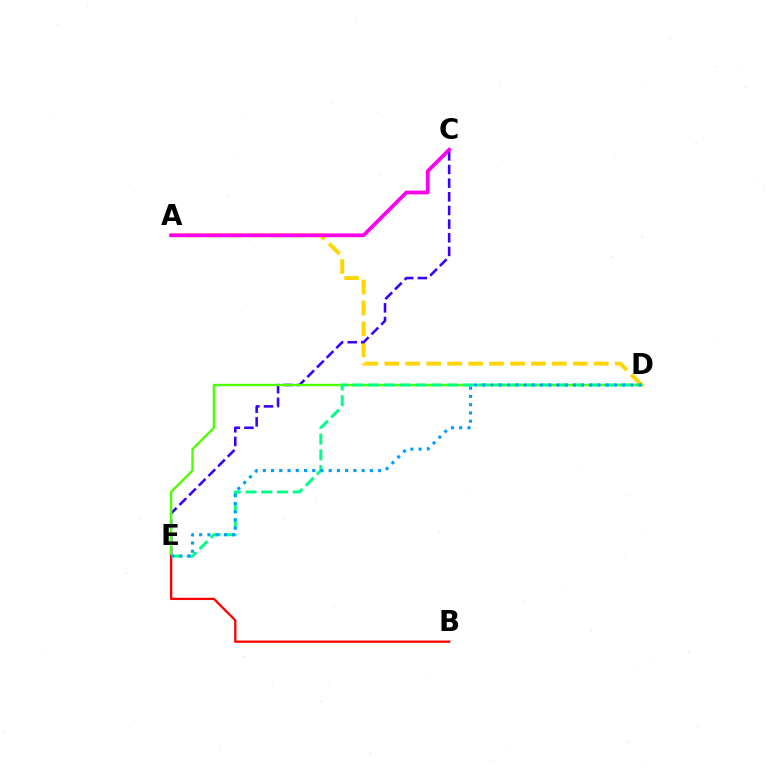{('A', 'D'): [{'color': '#ffd500', 'line_style': 'dashed', 'thickness': 2.85}], ('C', 'E'): [{'color': '#3700ff', 'line_style': 'dashed', 'thickness': 1.85}], ('D', 'E'): [{'color': '#4fff00', 'line_style': 'solid', 'thickness': 1.7}, {'color': '#00ff86', 'line_style': 'dashed', 'thickness': 2.14}, {'color': '#009eff', 'line_style': 'dotted', 'thickness': 2.24}], ('B', 'E'): [{'color': '#ff0000', 'line_style': 'solid', 'thickness': 1.65}], ('A', 'C'): [{'color': '#ff00ed', 'line_style': 'solid', 'thickness': 2.7}]}